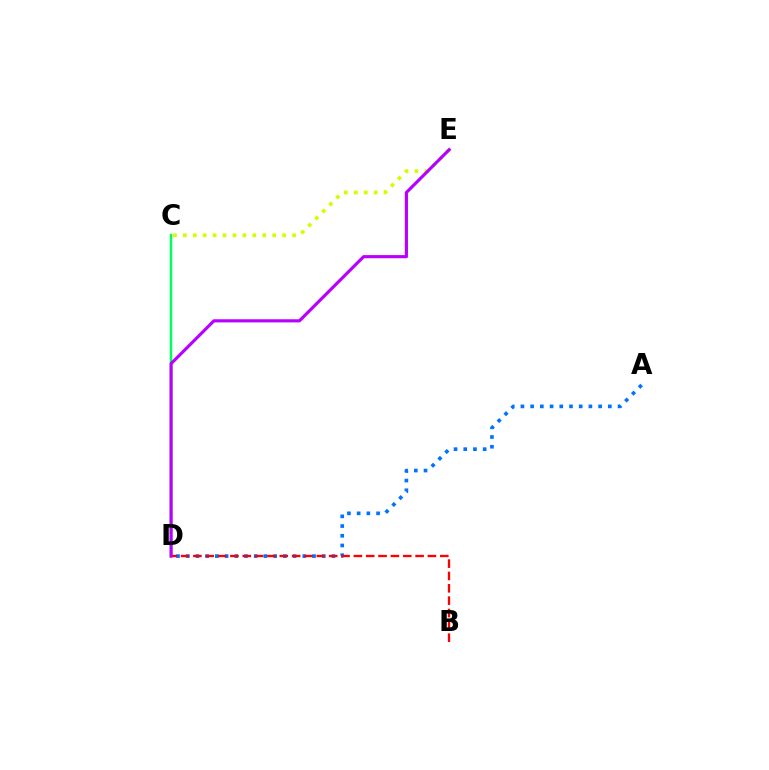{('A', 'D'): [{'color': '#0074ff', 'line_style': 'dotted', 'thickness': 2.64}], ('C', 'E'): [{'color': '#d1ff00', 'line_style': 'dotted', 'thickness': 2.7}], ('C', 'D'): [{'color': '#00ff5c', 'line_style': 'solid', 'thickness': 1.8}], ('B', 'D'): [{'color': '#ff0000', 'line_style': 'dashed', 'thickness': 1.68}], ('D', 'E'): [{'color': '#b900ff', 'line_style': 'solid', 'thickness': 2.26}]}